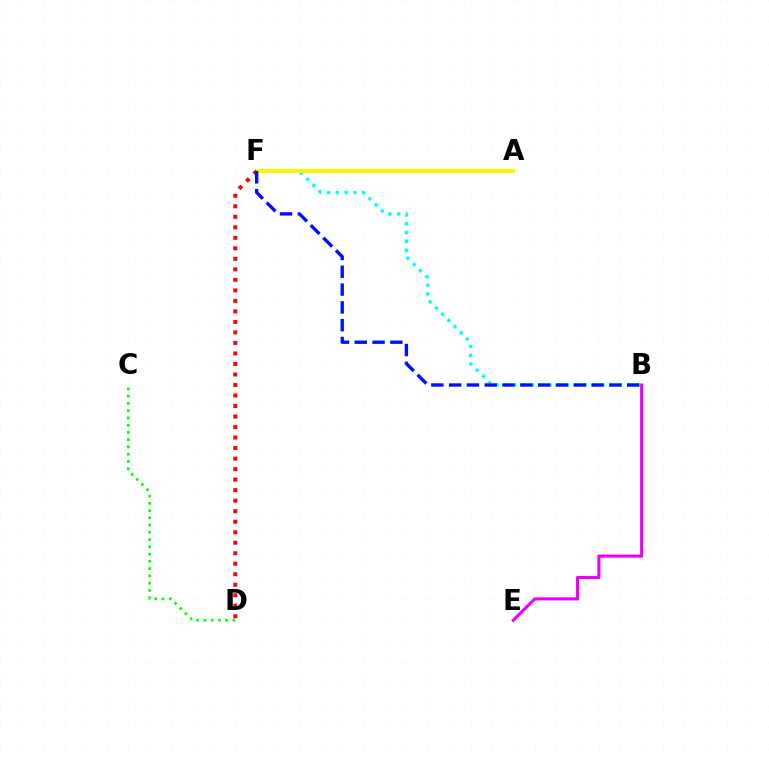{('B', 'F'): [{'color': '#00fff6', 'line_style': 'dotted', 'thickness': 2.39}, {'color': '#0010ff', 'line_style': 'dashed', 'thickness': 2.42}], ('A', 'F'): [{'color': '#fcf500', 'line_style': 'solid', 'thickness': 2.83}], ('D', 'F'): [{'color': '#ff0000', 'line_style': 'dotted', 'thickness': 2.86}], ('B', 'E'): [{'color': '#ee00ff', 'line_style': 'solid', 'thickness': 2.24}], ('C', 'D'): [{'color': '#08ff00', 'line_style': 'dotted', 'thickness': 1.97}]}